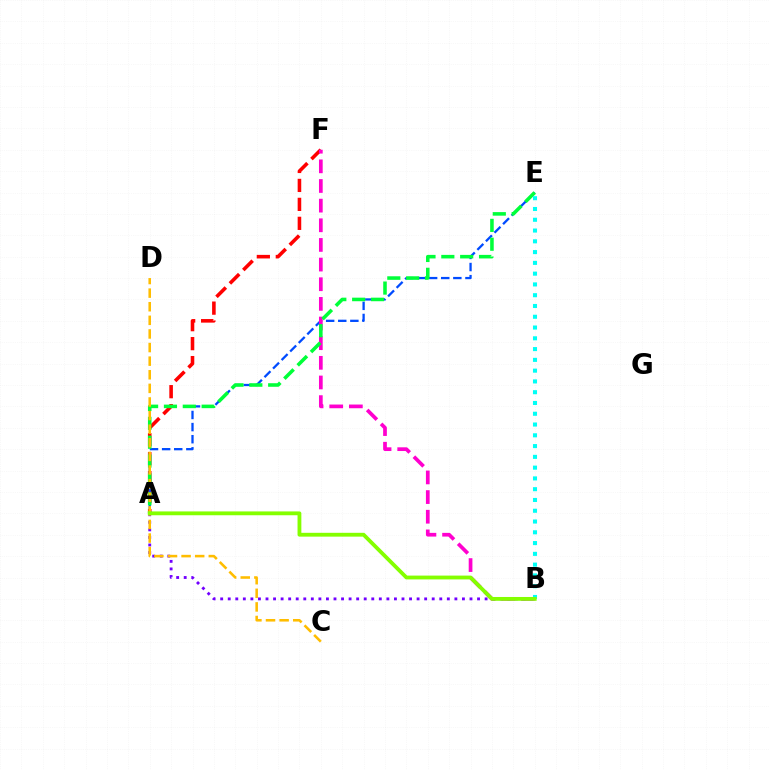{('A', 'F'): [{'color': '#ff0000', 'line_style': 'dashed', 'thickness': 2.58}], ('A', 'E'): [{'color': '#004bff', 'line_style': 'dashed', 'thickness': 1.65}, {'color': '#00ff39', 'line_style': 'dashed', 'thickness': 2.56}], ('B', 'F'): [{'color': '#ff00cf', 'line_style': 'dashed', 'thickness': 2.67}], ('A', 'B'): [{'color': '#7200ff', 'line_style': 'dotted', 'thickness': 2.05}, {'color': '#84ff00', 'line_style': 'solid', 'thickness': 2.75}], ('B', 'E'): [{'color': '#00fff6', 'line_style': 'dotted', 'thickness': 2.93}], ('C', 'D'): [{'color': '#ffbd00', 'line_style': 'dashed', 'thickness': 1.85}]}